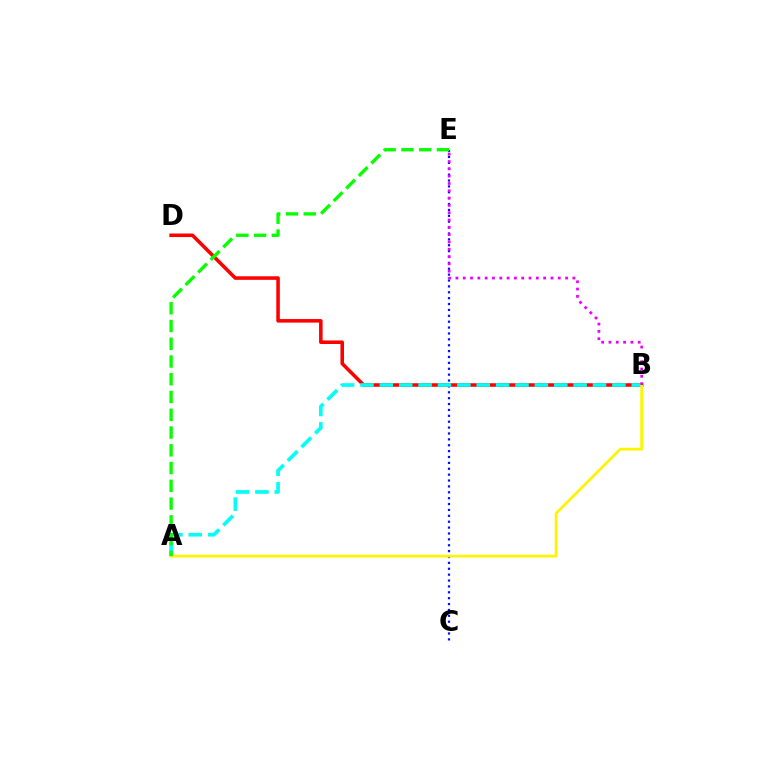{('B', 'D'): [{'color': '#ff0000', 'line_style': 'solid', 'thickness': 2.55}], ('C', 'E'): [{'color': '#0010ff', 'line_style': 'dotted', 'thickness': 1.6}], ('A', 'B'): [{'color': '#00fff6', 'line_style': 'dashed', 'thickness': 2.63}, {'color': '#fcf500', 'line_style': 'solid', 'thickness': 1.99}], ('A', 'E'): [{'color': '#08ff00', 'line_style': 'dashed', 'thickness': 2.41}], ('B', 'E'): [{'color': '#ee00ff', 'line_style': 'dotted', 'thickness': 1.99}]}